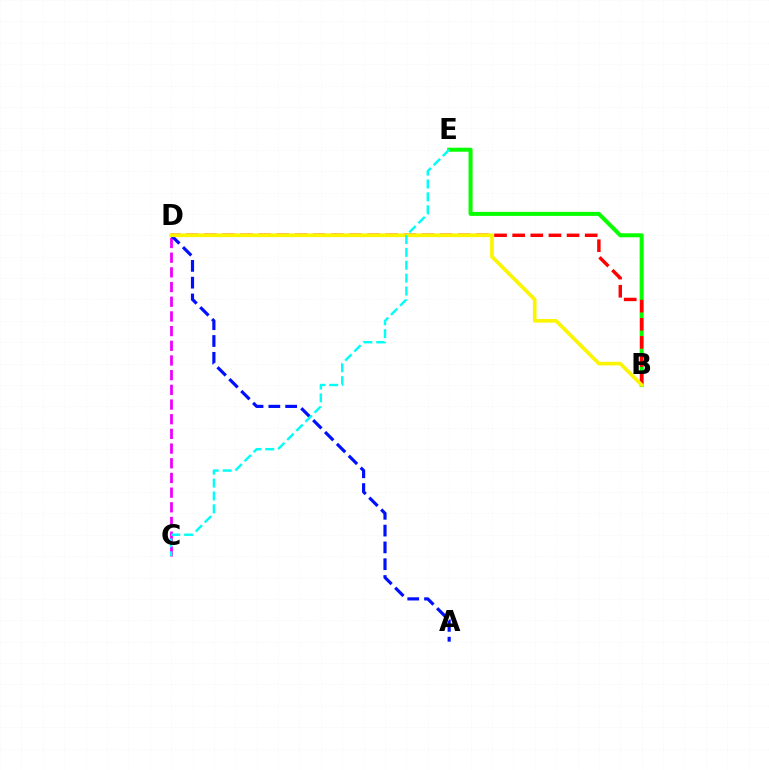{('C', 'D'): [{'color': '#ee00ff', 'line_style': 'dashed', 'thickness': 1.99}], ('B', 'E'): [{'color': '#08ff00', 'line_style': 'solid', 'thickness': 2.89}], ('A', 'D'): [{'color': '#0010ff', 'line_style': 'dashed', 'thickness': 2.28}], ('B', 'D'): [{'color': '#ff0000', 'line_style': 'dashed', 'thickness': 2.46}, {'color': '#fcf500', 'line_style': 'solid', 'thickness': 2.64}], ('C', 'E'): [{'color': '#00fff6', 'line_style': 'dashed', 'thickness': 1.75}]}